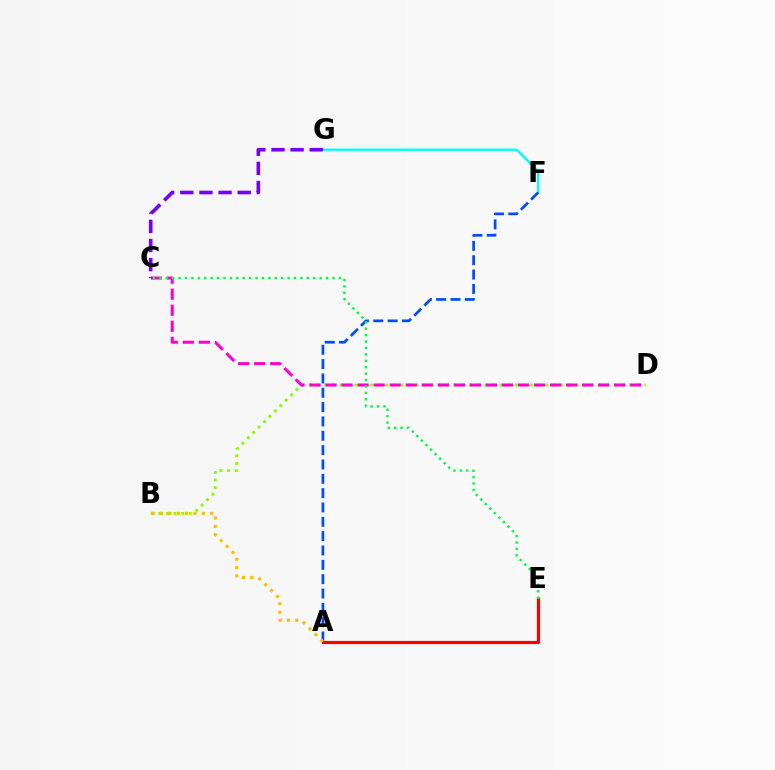{('A', 'E'): [{'color': '#ff0000', 'line_style': 'solid', 'thickness': 2.31}], ('F', 'G'): [{'color': '#00fff6', 'line_style': 'solid', 'thickness': 1.68}], ('B', 'D'): [{'color': '#84ff00', 'line_style': 'dotted', 'thickness': 2.07}], ('C', 'D'): [{'color': '#ff00cf', 'line_style': 'dashed', 'thickness': 2.18}], ('A', 'F'): [{'color': '#004bff', 'line_style': 'dashed', 'thickness': 1.95}], ('C', 'E'): [{'color': '#00ff39', 'line_style': 'dotted', 'thickness': 1.74}], ('A', 'B'): [{'color': '#ffbd00', 'line_style': 'dotted', 'thickness': 2.27}], ('C', 'G'): [{'color': '#7200ff', 'line_style': 'dashed', 'thickness': 2.6}]}